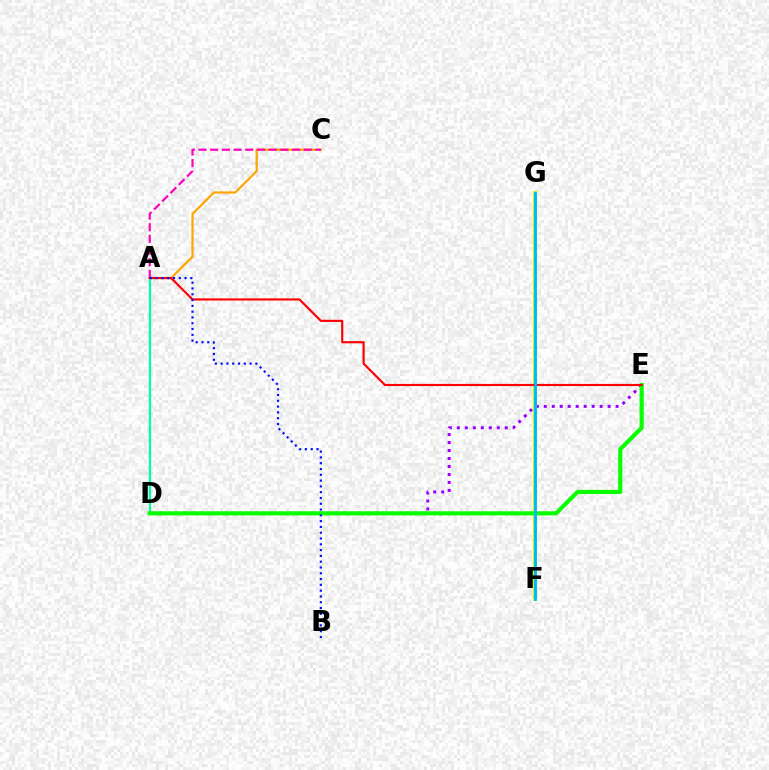{('D', 'E'): [{'color': '#9b00ff', 'line_style': 'dotted', 'thickness': 2.17}, {'color': '#08ff00', 'line_style': 'solid', 'thickness': 2.98}], ('A', 'C'): [{'color': '#ffa500', 'line_style': 'solid', 'thickness': 1.59}, {'color': '#ff00bd', 'line_style': 'dashed', 'thickness': 1.59}], ('A', 'D'): [{'color': '#00ff9d', 'line_style': 'solid', 'thickness': 1.57}], ('F', 'G'): [{'color': '#b3ff00', 'line_style': 'solid', 'thickness': 2.84}, {'color': '#00b5ff', 'line_style': 'solid', 'thickness': 2.03}], ('A', 'E'): [{'color': '#ff0000', 'line_style': 'solid', 'thickness': 1.55}], ('A', 'B'): [{'color': '#0010ff', 'line_style': 'dotted', 'thickness': 1.57}]}